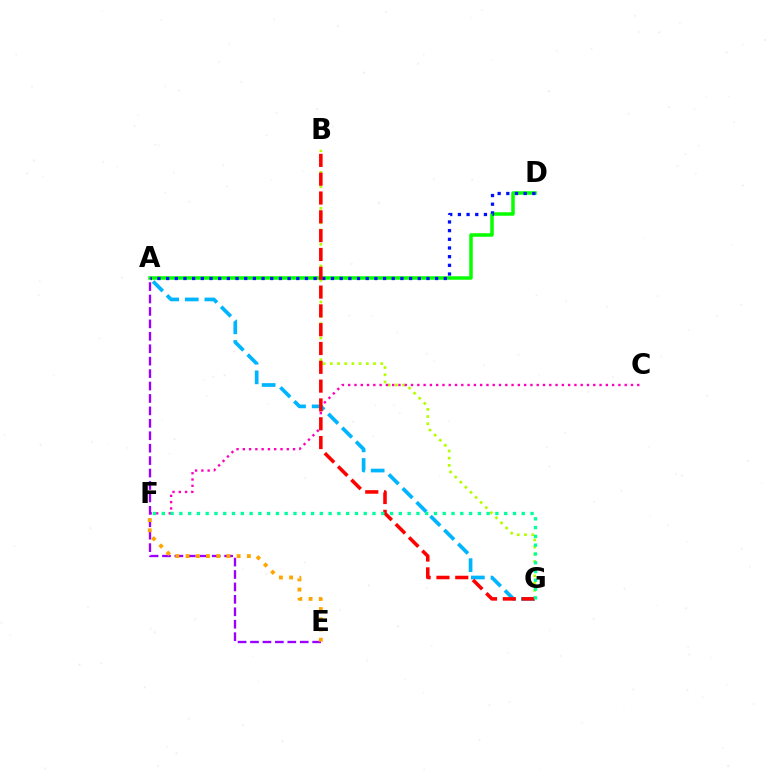{('B', 'G'): [{'color': '#b3ff00', 'line_style': 'dotted', 'thickness': 1.96}, {'color': '#ff0000', 'line_style': 'dashed', 'thickness': 2.56}], ('C', 'F'): [{'color': '#ff00bd', 'line_style': 'dotted', 'thickness': 1.71}], ('A', 'D'): [{'color': '#08ff00', 'line_style': 'solid', 'thickness': 2.52}, {'color': '#0010ff', 'line_style': 'dotted', 'thickness': 2.36}], ('A', 'E'): [{'color': '#9b00ff', 'line_style': 'dashed', 'thickness': 1.69}], ('E', 'F'): [{'color': '#ffa500', 'line_style': 'dotted', 'thickness': 2.78}], ('A', 'G'): [{'color': '#00b5ff', 'line_style': 'dashed', 'thickness': 2.67}], ('F', 'G'): [{'color': '#00ff9d', 'line_style': 'dotted', 'thickness': 2.39}]}